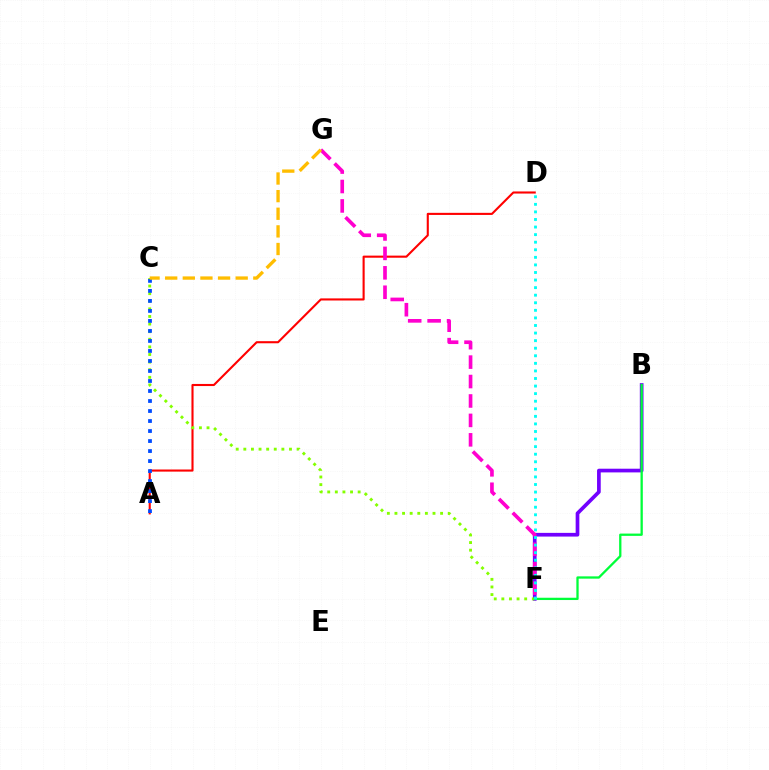{('A', 'D'): [{'color': '#ff0000', 'line_style': 'solid', 'thickness': 1.51}], ('B', 'F'): [{'color': '#7200ff', 'line_style': 'solid', 'thickness': 2.66}, {'color': '#00ff39', 'line_style': 'solid', 'thickness': 1.65}], ('C', 'F'): [{'color': '#84ff00', 'line_style': 'dotted', 'thickness': 2.07}], ('A', 'C'): [{'color': '#004bff', 'line_style': 'dotted', 'thickness': 2.72}], ('F', 'G'): [{'color': '#ff00cf', 'line_style': 'dashed', 'thickness': 2.64}], ('D', 'F'): [{'color': '#00fff6', 'line_style': 'dotted', 'thickness': 2.06}], ('C', 'G'): [{'color': '#ffbd00', 'line_style': 'dashed', 'thickness': 2.39}]}